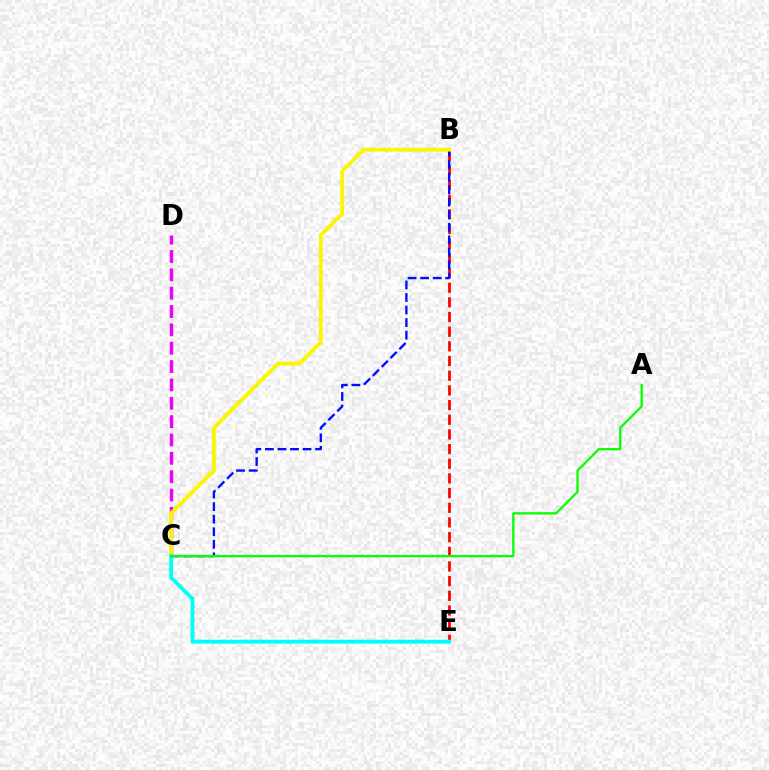{('B', 'E'): [{'color': '#ff0000', 'line_style': 'dashed', 'thickness': 1.99}], ('C', 'D'): [{'color': '#ee00ff', 'line_style': 'dashed', 'thickness': 2.49}], ('B', 'C'): [{'color': '#0010ff', 'line_style': 'dashed', 'thickness': 1.71}, {'color': '#fcf500', 'line_style': 'solid', 'thickness': 2.74}], ('C', 'E'): [{'color': '#00fff6', 'line_style': 'solid', 'thickness': 2.77}], ('A', 'C'): [{'color': '#08ff00', 'line_style': 'solid', 'thickness': 1.65}]}